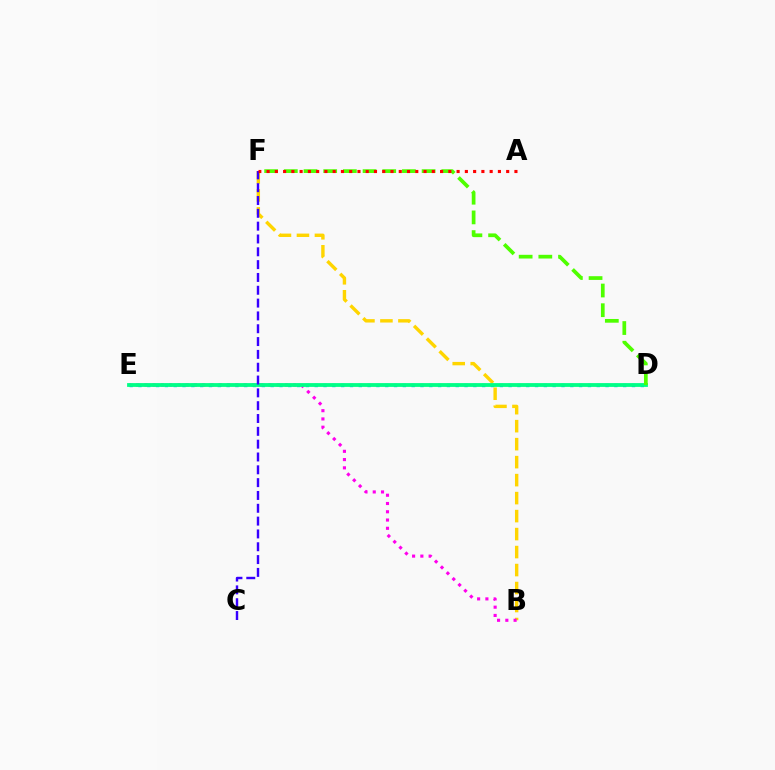{('D', 'E'): [{'color': '#009eff', 'line_style': 'dotted', 'thickness': 2.39}, {'color': '#00ff86', 'line_style': 'solid', 'thickness': 2.74}], ('B', 'F'): [{'color': '#ffd500', 'line_style': 'dashed', 'thickness': 2.44}], ('B', 'E'): [{'color': '#ff00ed', 'line_style': 'dotted', 'thickness': 2.25}], ('D', 'F'): [{'color': '#4fff00', 'line_style': 'dashed', 'thickness': 2.67}], ('C', 'F'): [{'color': '#3700ff', 'line_style': 'dashed', 'thickness': 1.74}], ('A', 'F'): [{'color': '#ff0000', 'line_style': 'dotted', 'thickness': 2.24}]}